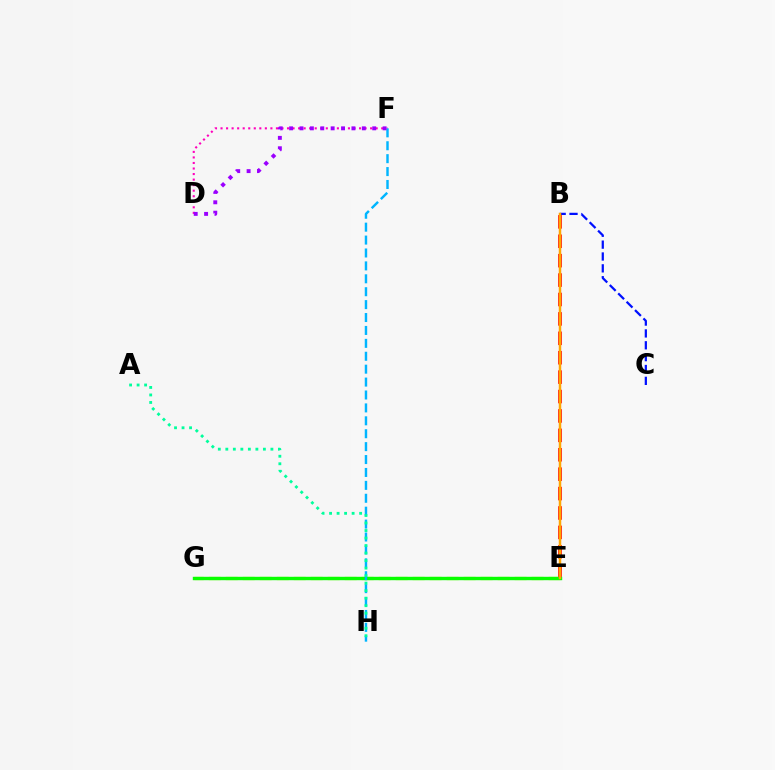{('E', 'G'): [{'color': '#b3ff00', 'line_style': 'dashed', 'thickness': 2.31}, {'color': '#08ff00', 'line_style': 'solid', 'thickness': 2.44}], ('B', 'E'): [{'color': '#ff0000', 'line_style': 'dashed', 'thickness': 2.64}, {'color': '#ffa500', 'line_style': 'solid', 'thickness': 1.78}], ('B', 'C'): [{'color': '#0010ff', 'line_style': 'dashed', 'thickness': 1.61}], ('D', 'F'): [{'color': '#ff00bd', 'line_style': 'dotted', 'thickness': 1.51}, {'color': '#9b00ff', 'line_style': 'dotted', 'thickness': 2.82}], ('F', 'H'): [{'color': '#00b5ff', 'line_style': 'dashed', 'thickness': 1.75}], ('A', 'H'): [{'color': '#00ff9d', 'line_style': 'dotted', 'thickness': 2.04}]}